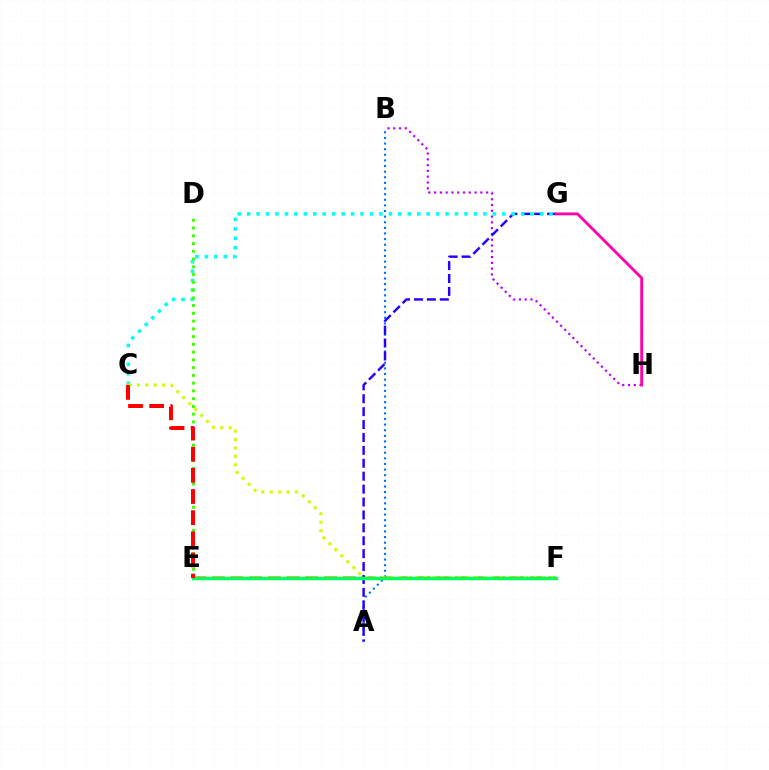{('B', 'H'): [{'color': '#b900ff', 'line_style': 'dotted', 'thickness': 1.57}], ('E', 'F'): [{'color': '#ff9400', 'line_style': 'dashed', 'thickness': 2.54}, {'color': '#00ff5c', 'line_style': 'solid', 'thickness': 2.48}], ('A', 'B'): [{'color': '#0074ff', 'line_style': 'dotted', 'thickness': 1.53}], ('A', 'G'): [{'color': '#2500ff', 'line_style': 'dashed', 'thickness': 1.75}], ('C', 'G'): [{'color': '#00fff6', 'line_style': 'dotted', 'thickness': 2.57}], ('D', 'E'): [{'color': '#3dff00', 'line_style': 'dotted', 'thickness': 2.11}], ('C', 'F'): [{'color': '#d1ff00', 'line_style': 'dotted', 'thickness': 2.29}], ('G', 'H'): [{'color': '#ff00ac', 'line_style': 'solid', 'thickness': 2.04}], ('C', 'E'): [{'color': '#ff0000', 'line_style': 'dashed', 'thickness': 2.87}]}